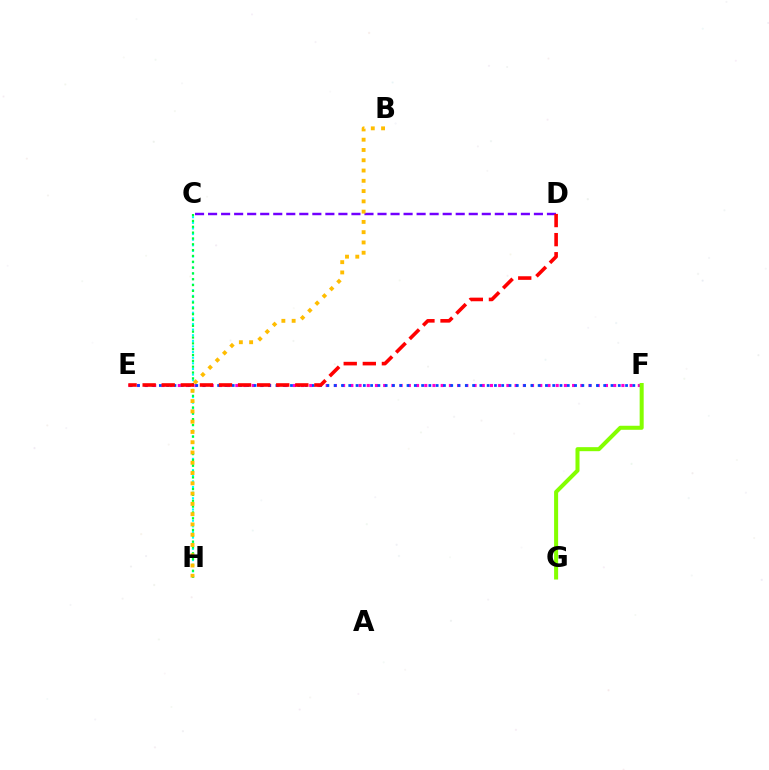{('C', 'D'): [{'color': '#7200ff', 'line_style': 'dashed', 'thickness': 1.77}], ('C', 'H'): [{'color': '#00fff6', 'line_style': 'dotted', 'thickness': 1.53}, {'color': '#00ff39', 'line_style': 'dotted', 'thickness': 1.58}], ('E', 'F'): [{'color': '#ff00cf', 'line_style': 'dotted', 'thickness': 2.23}, {'color': '#004bff', 'line_style': 'dotted', 'thickness': 1.98}], ('B', 'H'): [{'color': '#ffbd00', 'line_style': 'dotted', 'thickness': 2.79}], ('D', 'E'): [{'color': '#ff0000', 'line_style': 'dashed', 'thickness': 2.59}], ('F', 'G'): [{'color': '#84ff00', 'line_style': 'solid', 'thickness': 2.9}]}